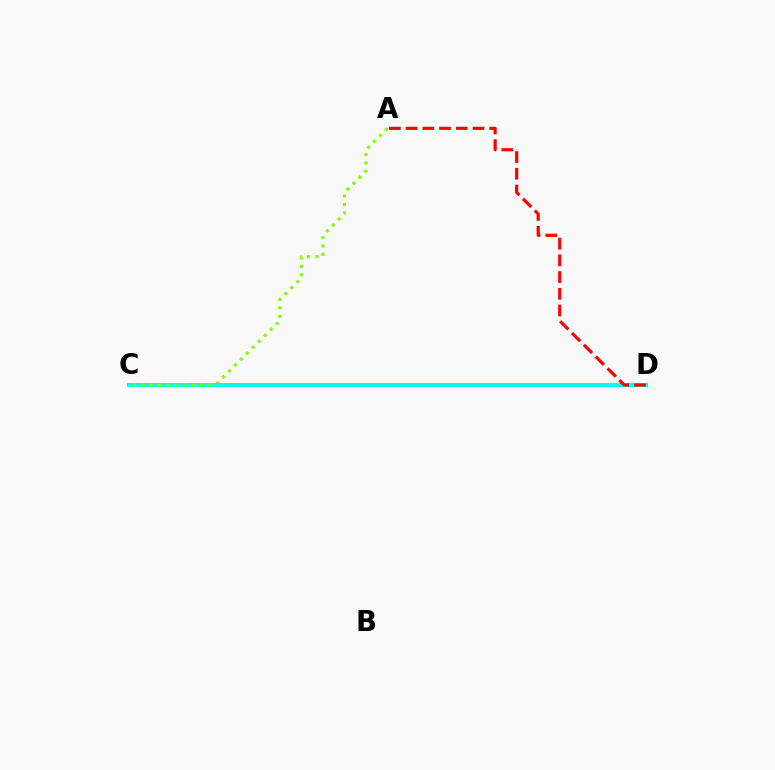{('C', 'D'): [{'color': '#7200ff', 'line_style': 'solid', 'thickness': 2.75}, {'color': '#00fff6', 'line_style': 'solid', 'thickness': 2.85}], ('A', 'D'): [{'color': '#ff0000', 'line_style': 'dashed', 'thickness': 2.27}], ('A', 'C'): [{'color': '#84ff00', 'line_style': 'dotted', 'thickness': 2.28}]}